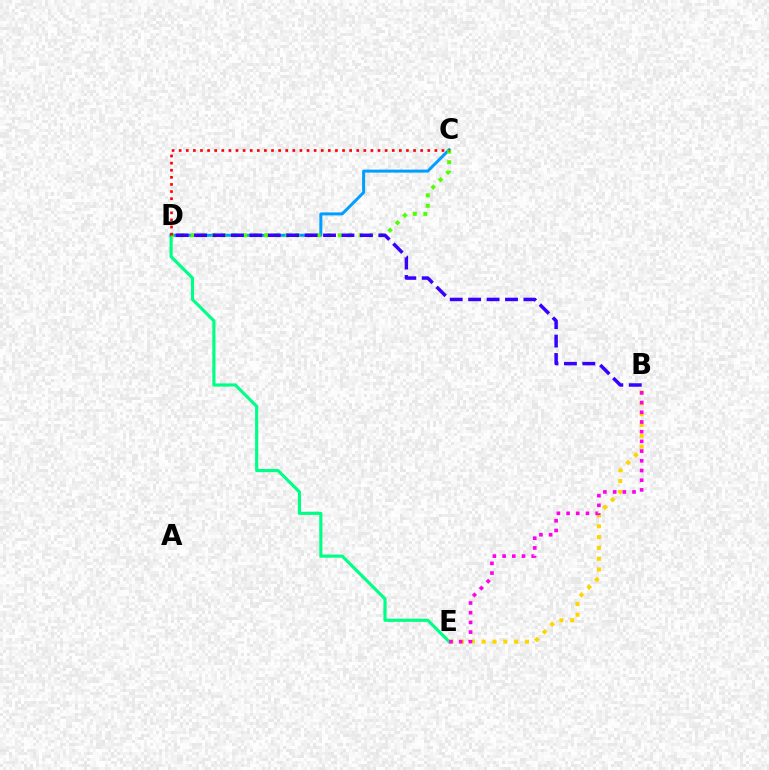{('B', 'E'): [{'color': '#ffd500', 'line_style': 'dotted', 'thickness': 2.94}, {'color': '#ff00ed', 'line_style': 'dotted', 'thickness': 2.64}], ('D', 'E'): [{'color': '#00ff86', 'line_style': 'solid', 'thickness': 2.27}], ('C', 'D'): [{'color': '#009eff', 'line_style': 'solid', 'thickness': 2.15}, {'color': '#4fff00', 'line_style': 'dotted', 'thickness': 2.85}, {'color': '#ff0000', 'line_style': 'dotted', 'thickness': 1.93}], ('B', 'D'): [{'color': '#3700ff', 'line_style': 'dashed', 'thickness': 2.5}]}